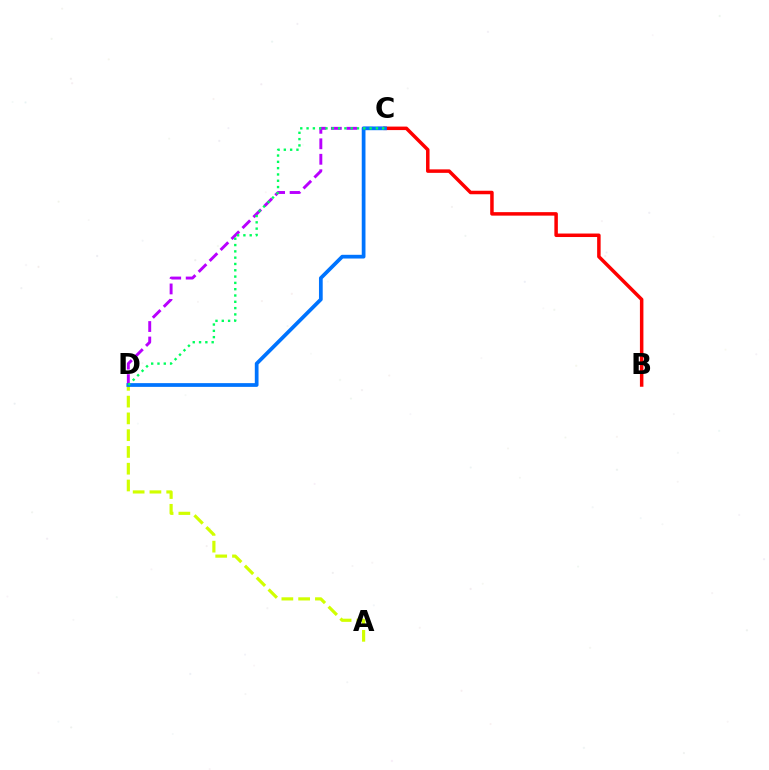{('C', 'D'): [{'color': '#b900ff', 'line_style': 'dashed', 'thickness': 2.1}, {'color': '#0074ff', 'line_style': 'solid', 'thickness': 2.69}, {'color': '#00ff5c', 'line_style': 'dotted', 'thickness': 1.71}], ('B', 'C'): [{'color': '#ff0000', 'line_style': 'solid', 'thickness': 2.52}], ('A', 'D'): [{'color': '#d1ff00', 'line_style': 'dashed', 'thickness': 2.28}]}